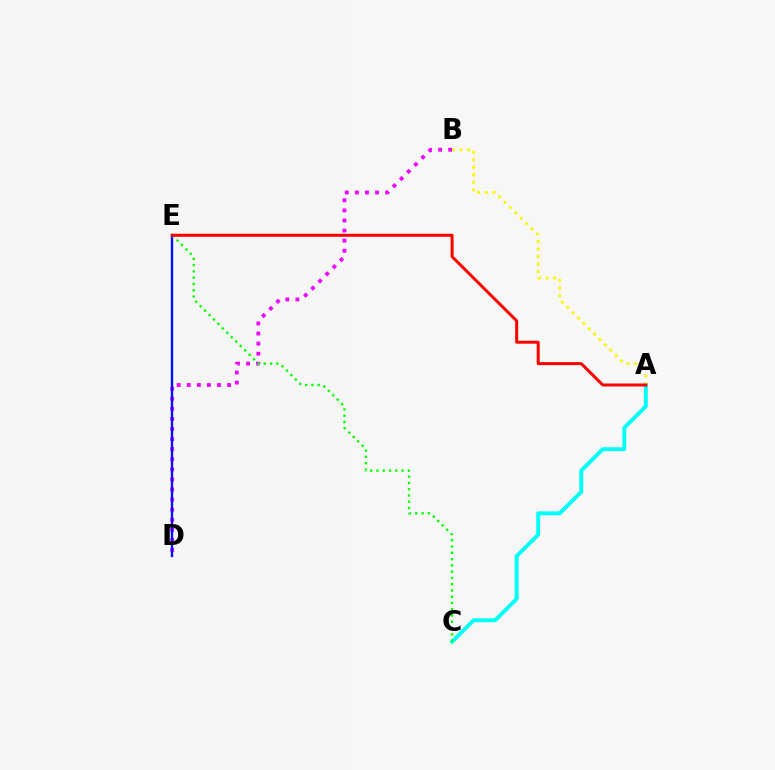{('B', 'D'): [{'color': '#ee00ff', 'line_style': 'dotted', 'thickness': 2.74}], ('D', 'E'): [{'color': '#0010ff', 'line_style': 'solid', 'thickness': 1.71}], ('A', 'C'): [{'color': '#00fff6', 'line_style': 'solid', 'thickness': 2.82}], ('A', 'B'): [{'color': '#fcf500', 'line_style': 'dotted', 'thickness': 2.06}], ('C', 'E'): [{'color': '#08ff00', 'line_style': 'dotted', 'thickness': 1.7}], ('A', 'E'): [{'color': '#ff0000', 'line_style': 'solid', 'thickness': 2.15}]}